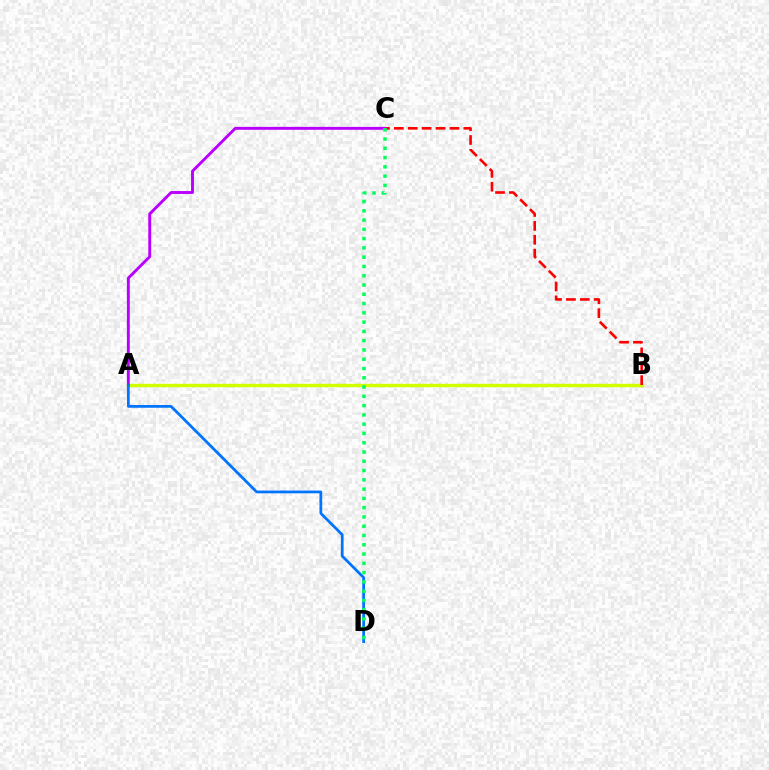{('A', 'B'): [{'color': '#d1ff00', 'line_style': 'solid', 'thickness': 2.45}], ('B', 'C'): [{'color': '#ff0000', 'line_style': 'dashed', 'thickness': 1.89}], ('A', 'C'): [{'color': '#b900ff', 'line_style': 'solid', 'thickness': 2.09}], ('A', 'D'): [{'color': '#0074ff', 'line_style': 'solid', 'thickness': 1.97}], ('C', 'D'): [{'color': '#00ff5c', 'line_style': 'dotted', 'thickness': 2.52}]}